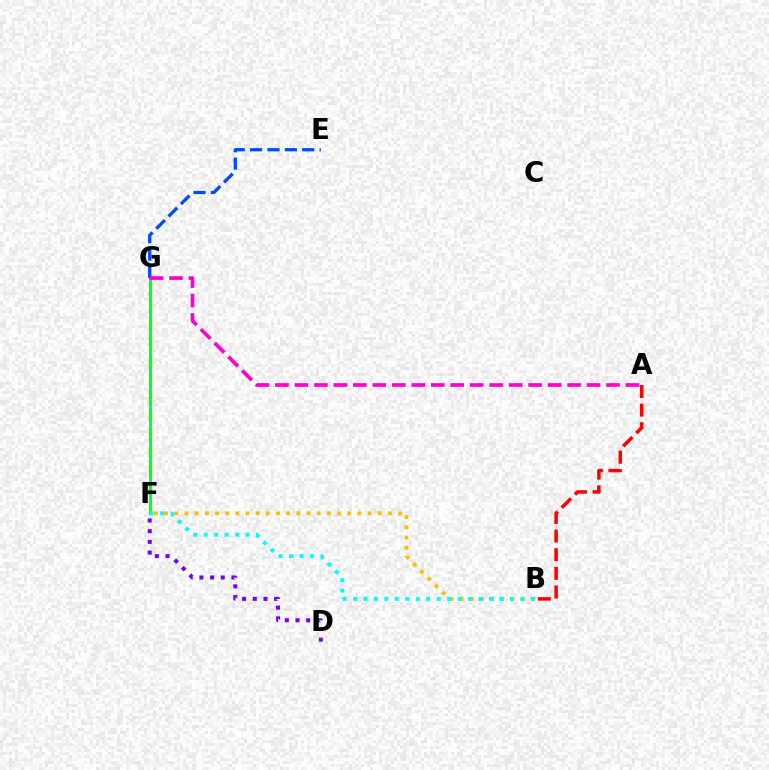{('F', 'G'): [{'color': '#84ff00', 'line_style': 'dashed', 'thickness': 2.47}, {'color': '#00ff39', 'line_style': 'solid', 'thickness': 2.11}], ('B', 'F'): [{'color': '#ffbd00', 'line_style': 'dotted', 'thickness': 2.76}, {'color': '#00fff6', 'line_style': 'dotted', 'thickness': 2.84}], ('E', 'G'): [{'color': '#004bff', 'line_style': 'dashed', 'thickness': 2.36}], ('A', 'G'): [{'color': '#ff00cf', 'line_style': 'dashed', 'thickness': 2.65}], ('D', 'F'): [{'color': '#7200ff', 'line_style': 'dotted', 'thickness': 2.9}], ('A', 'B'): [{'color': '#ff0000', 'line_style': 'dashed', 'thickness': 2.53}]}